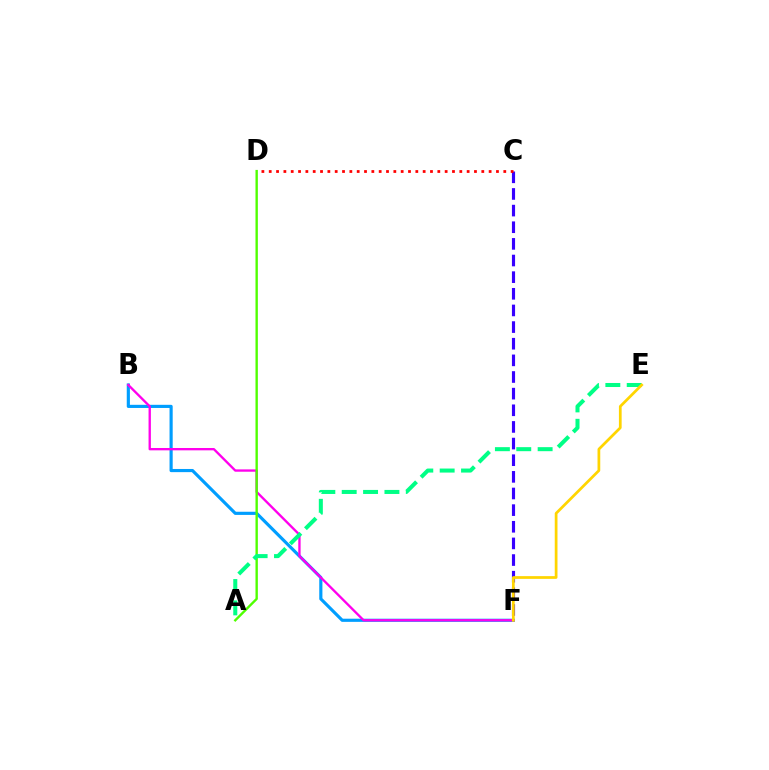{('B', 'F'): [{'color': '#009eff', 'line_style': 'solid', 'thickness': 2.27}, {'color': '#ff00ed', 'line_style': 'solid', 'thickness': 1.69}], ('C', 'F'): [{'color': '#3700ff', 'line_style': 'dashed', 'thickness': 2.26}], ('A', 'D'): [{'color': '#4fff00', 'line_style': 'solid', 'thickness': 1.71}], ('C', 'D'): [{'color': '#ff0000', 'line_style': 'dotted', 'thickness': 1.99}], ('A', 'E'): [{'color': '#00ff86', 'line_style': 'dashed', 'thickness': 2.9}], ('E', 'F'): [{'color': '#ffd500', 'line_style': 'solid', 'thickness': 1.97}]}